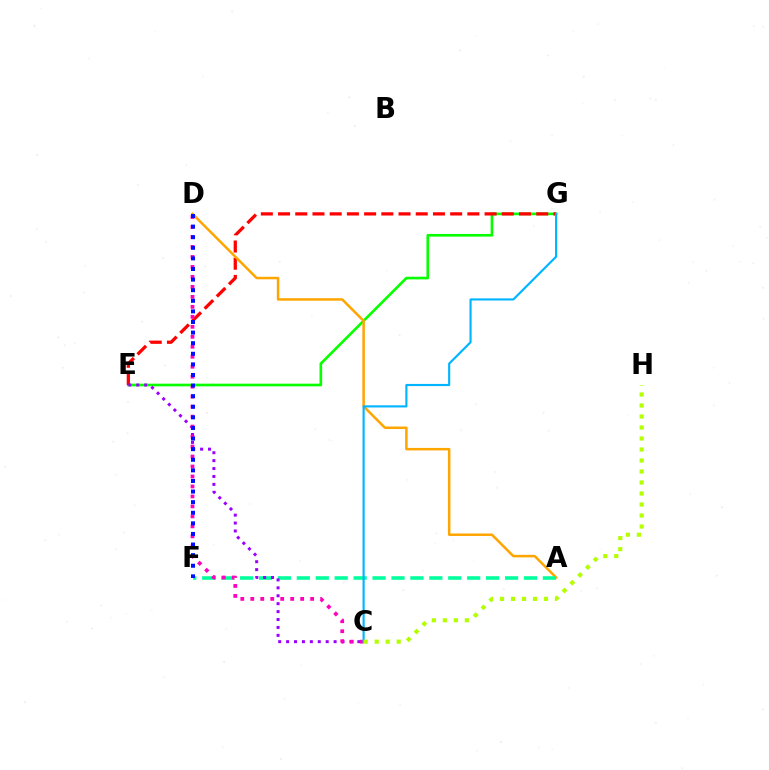{('E', 'G'): [{'color': '#08ff00', 'line_style': 'solid', 'thickness': 1.92}, {'color': '#ff0000', 'line_style': 'dashed', 'thickness': 2.34}], ('A', 'D'): [{'color': '#ffa500', 'line_style': 'solid', 'thickness': 1.8}], ('A', 'F'): [{'color': '#00ff9d', 'line_style': 'dashed', 'thickness': 2.57}], ('C', 'E'): [{'color': '#9b00ff', 'line_style': 'dotted', 'thickness': 2.15}], ('C', 'D'): [{'color': '#ff00bd', 'line_style': 'dotted', 'thickness': 2.71}], ('C', 'G'): [{'color': '#00b5ff', 'line_style': 'solid', 'thickness': 1.54}], ('C', 'H'): [{'color': '#b3ff00', 'line_style': 'dotted', 'thickness': 2.99}], ('D', 'F'): [{'color': '#0010ff', 'line_style': 'dotted', 'thickness': 2.88}]}